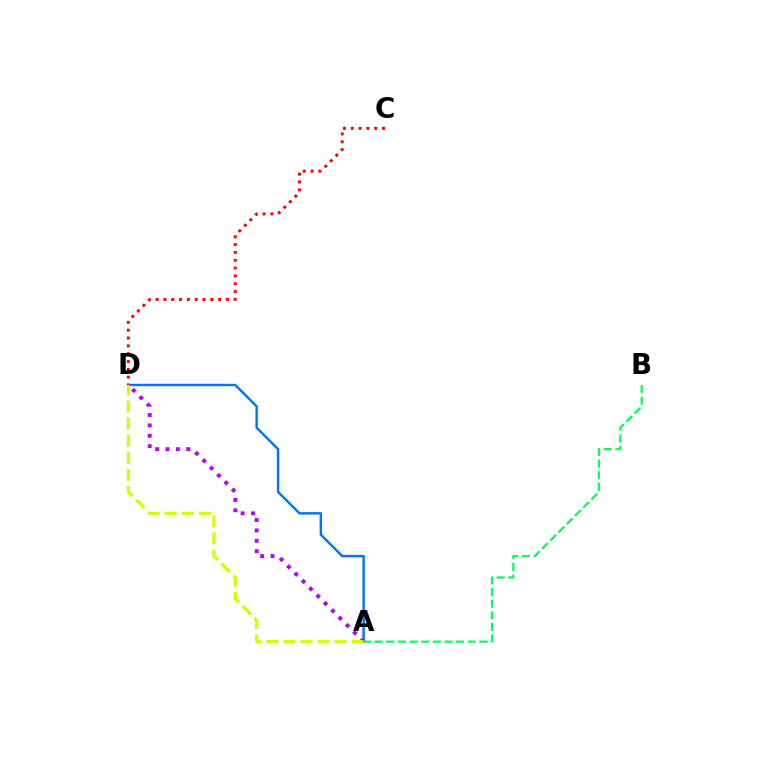{('A', 'D'): [{'color': '#0074ff', 'line_style': 'solid', 'thickness': 1.76}, {'color': '#b900ff', 'line_style': 'dotted', 'thickness': 2.82}, {'color': '#d1ff00', 'line_style': 'dashed', 'thickness': 2.32}], ('A', 'B'): [{'color': '#00ff5c', 'line_style': 'dashed', 'thickness': 1.58}], ('C', 'D'): [{'color': '#ff0000', 'line_style': 'dotted', 'thickness': 2.13}]}